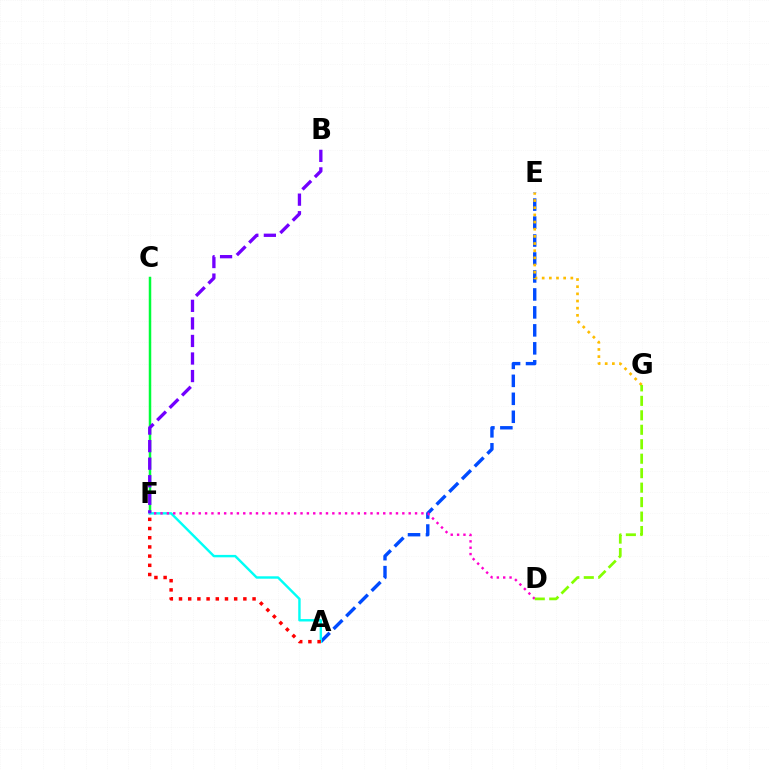{('A', 'E'): [{'color': '#004bff', 'line_style': 'dashed', 'thickness': 2.44}], ('C', 'F'): [{'color': '#00ff39', 'line_style': 'solid', 'thickness': 1.8}], ('A', 'F'): [{'color': '#00fff6', 'line_style': 'solid', 'thickness': 1.74}, {'color': '#ff0000', 'line_style': 'dotted', 'thickness': 2.5}], ('E', 'G'): [{'color': '#ffbd00', 'line_style': 'dotted', 'thickness': 1.95}], ('D', 'F'): [{'color': '#ff00cf', 'line_style': 'dotted', 'thickness': 1.73}], ('B', 'F'): [{'color': '#7200ff', 'line_style': 'dashed', 'thickness': 2.38}], ('D', 'G'): [{'color': '#84ff00', 'line_style': 'dashed', 'thickness': 1.97}]}